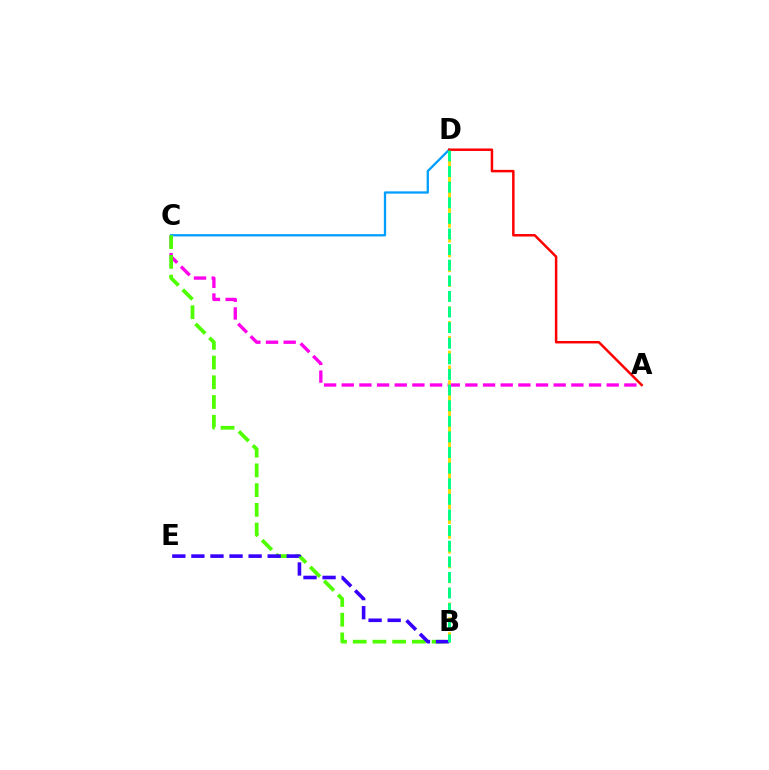{('A', 'C'): [{'color': '#ff00ed', 'line_style': 'dashed', 'thickness': 2.4}], ('C', 'D'): [{'color': '#009eff', 'line_style': 'solid', 'thickness': 1.65}], ('B', 'C'): [{'color': '#4fff00', 'line_style': 'dashed', 'thickness': 2.68}], ('B', 'D'): [{'color': '#ffd500', 'line_style': 'dashed', 'thickness': 2.01}, {'color': '#00ff86', 'line_style': 'dashed', 'thickness': 2.12}], ('B', 'E'): [{'color': '#3700ff', 'line_style': 'dashed', 'thickness': 2.59}], ('A', 'D'): [{'color': '#ff0000', 'line_style': 'solid', 'thickness': 1.79}]}